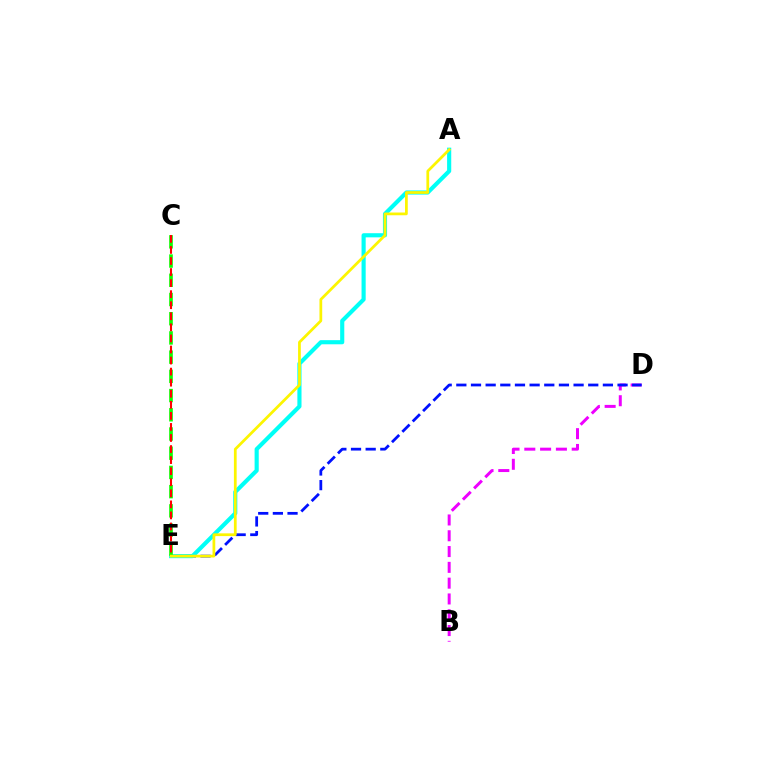{('B', 'D'): [{'color': '#ee00ff', 'line_style': 'dashed', 'thickness': 2.15}], ('D', 'E'): [{'color': '#0010ff', 'line_style': 'dashed', 'thickness': 1.99}], ('A', 'E'): [{'color': '#00fff6', 'line_style': 'solid', 'thickness': 2.98}, {'color': '#fcf500', 'line_style': 'solid', 'thickness': 1.98}], ('C', 'E'): [{'color': '#08ff00', 'line_style': 'dashed', 'thickness': 2.61}, {'color': '#ff0000', 'line_style': 'dashed', 'thickness': 1.5}]}